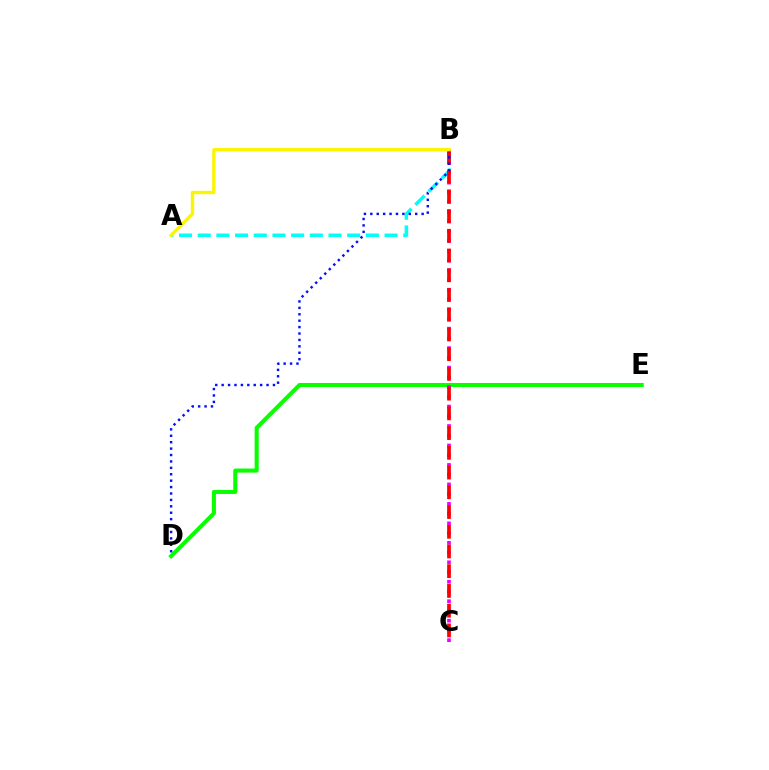{('D', 'E'): [{'color': '#08ff00', 'line_style': 'solid', 'thickness': 2.92}], ('A', 'B'): [{'color': '#00fff6', 'line_style': 'dashed', 'thickness': 2.54}, {'color': '#fcf500', 'line_style': 'solid', 'thickness': 2.43}], ('B', 'C'): [{'color': '#ee00ff', 'line_style': 'dotted', 'thickness': 2.64}, {'color': '#ff0000', 'line_style': 'dashed', 'thickness': 2.68}], ('B', 'D'): [{'color': '#0010ff', 'line_style': 'dotted', 'thickness': 1.74}]}